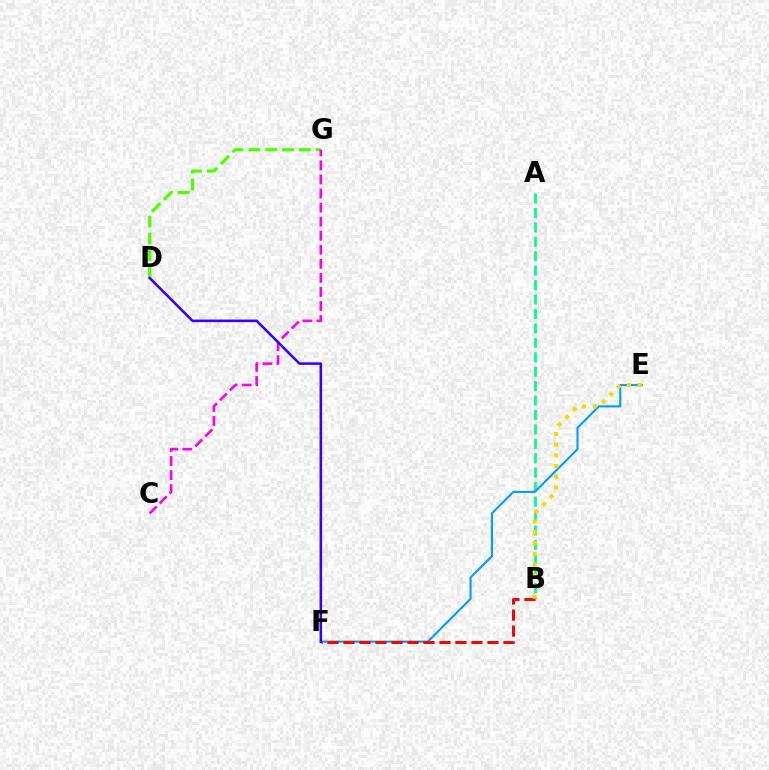{('D', 'G'): [{'color': '#4fff00', 'line_style': 'dashed', 'thickness': 2.29}], ('A', 'B'): [{'color': '#00ff86', 'line_style': 'dashed', 'thickness': 1.96}], ('C', 'G'): [{'color': '#ff00ed', 'line_style': 'dashed', 'thickness': 1.91}], ('E', 'F'): [{'color': '#009eff', 'line_style': 'solid', 'thickness': 1.53}], ('B', 'F'): [{'color': '#ff0000', 'line_style': 'dashed', 'thickness': 2.17}], ('D', 'F'): [{'color': '#3700ff', 'line_style': 'solid', 'thickness': 1.84}], ('B', 'E'): [{'color': '#ffd500', 'line_style': 'dotted', 'thickness': 2.92}]}